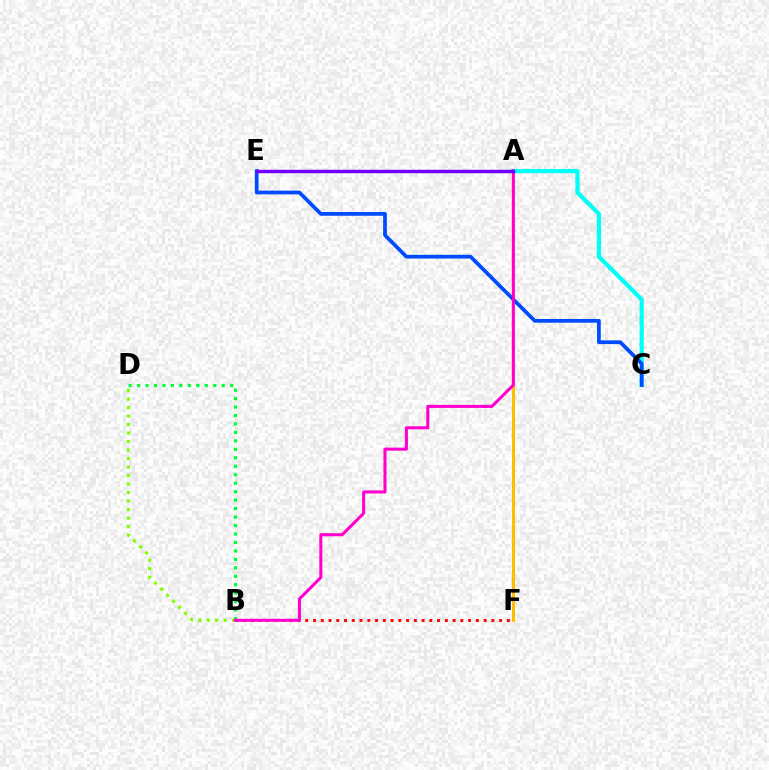{('B', 'D'): [{'color': '#00ff39', 'line_style': 'dotted', 'thickness': 2.3}, {'color': '#84ff00', 'line_style': 'dotted', 'thickness': 2.31}], ('A', 'C'): [{'color': '#00fff6', 'line_style': 'solid', 'thickness': 3.0}], ('B', 'F'): [{'color': '#ff0000', 'line_style': 'dotted', 'thickness': 2.11}], ('A', 'F'): [{'color': '#ffbd00', 'line_style': 'solid', 'thickness': 2.15}], ('C', 'E'): [{'color': '#004bff', 'line_style': 'solid', 'thickness': 2.69}], ('A', 'B'): [{'color': '#ff00cf', 'line_style': 'solid', 'thickness': 2.19}], ('A', 'E'): [{'color': '#7200ff', 'line_style': 'solid', 'thickness': 2.48}]}